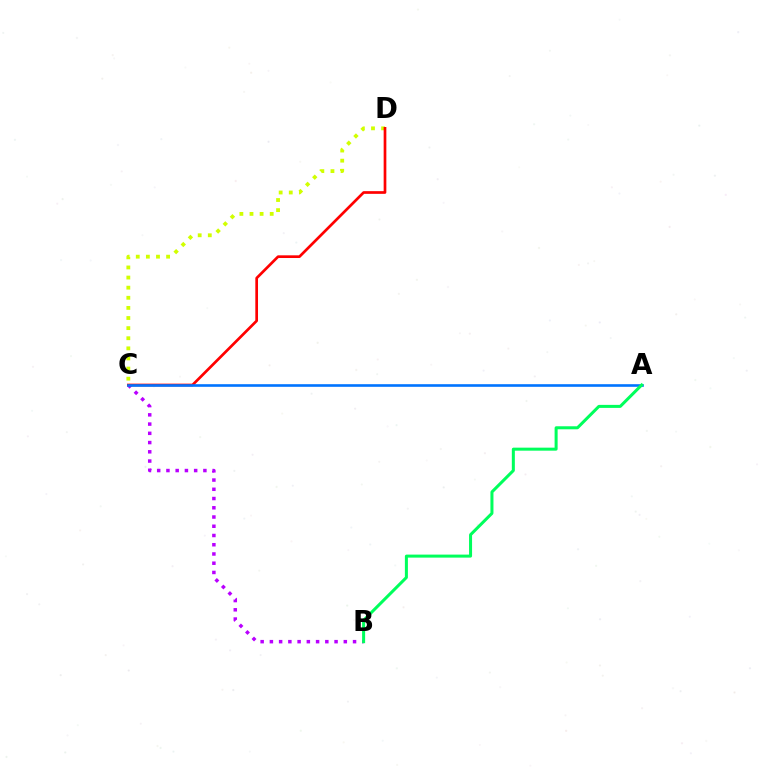{('B', 'C'): [{'color': '#b900ff', 'line_style': 'dotted', 'thickness': 2.51}], ('C', 'D'): [{'color': '#d1ff00', 'line_style': 'dotted', 'thickness': 2.75}, {'color': '#ff0000', 'line_style': 'solid', 'thickness': 1.94}], ('A', 'C'): [{'color': '#0074ff', 'line_style': 'solid', 'thickness': 1.89}], ('A', 'B'): [{'color': '#00ff5c', 'line_style': 'solid', 'thickness': 2.18}]}